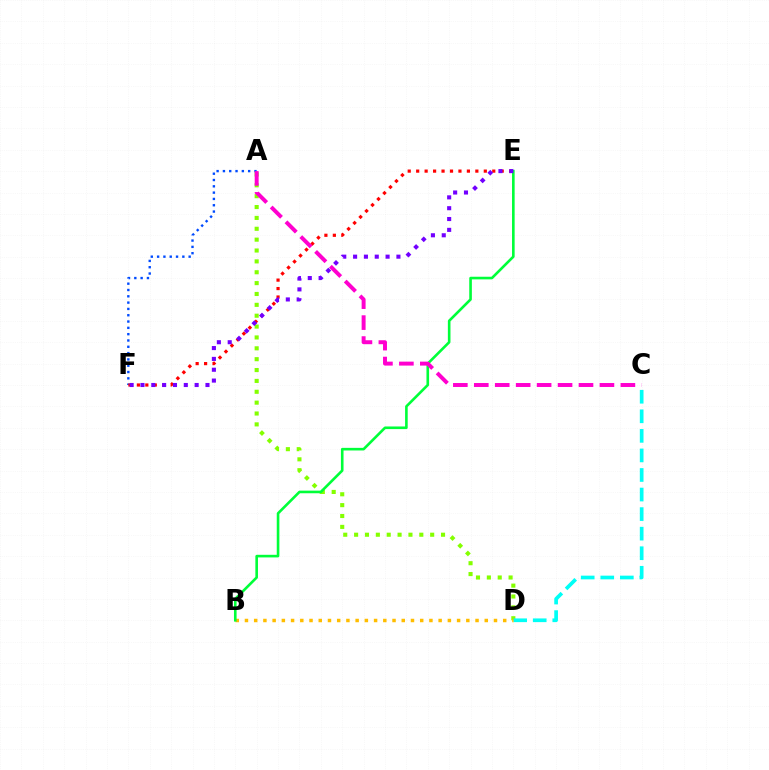{('A', 'D'): [{'color': '#84ff00', 'line_style': 'dotted', 'thickness': 2.95}], ('C', 'D'): [{'color': '#00fff6', 'line_style': 'dashed', 'thickness': 2.66}], ('A', 'F'): [{'color': '#004bff', 'line_style': 'dotted', 'thickness': 1.71}], ('E', 'F'): [{'color': '#ff0000', 'line_style': 'dotted', 'thickness': 2.3}, {'color': '#7200ff', 'line_style': 'dotted', 'thickness': 2.94}], ('B', 'D'): [{'color': '#ffbd00', 'line_style': 'dotted', 'thickness': 2.51}], ('B', 'E'): [{'color': '#00ff39', 'line_style': 'solid', 'thickness': 1.88}], ('A', 'C'): [{'color': '#ff00cf', 'line_style': 'dashed', 'thickness': 2.85}]}